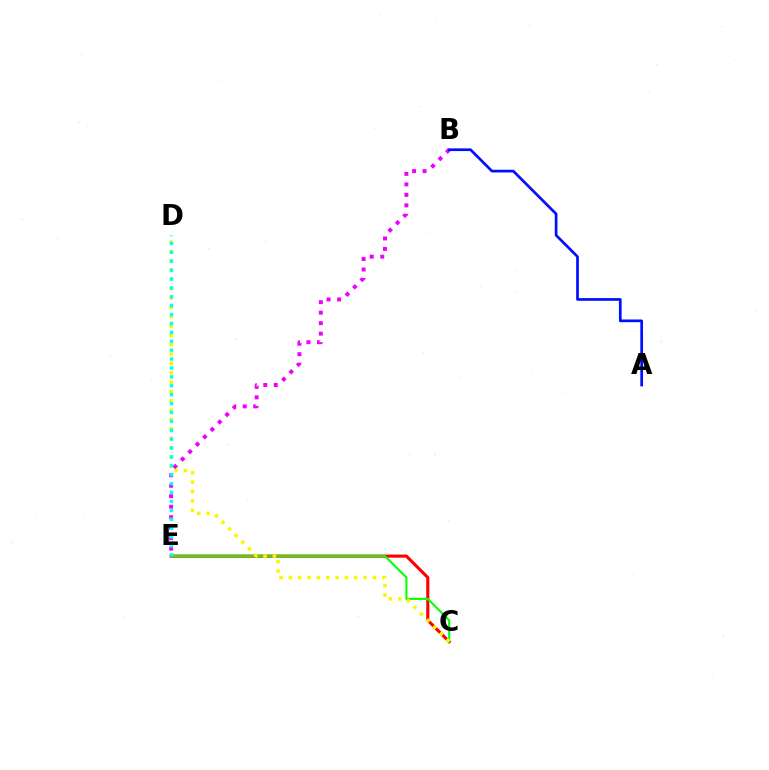{('C', 'E'): [{'color': '#ff0000', 'line_style': 'solid', 'thickness': 2.24}, {'color': '#08ff00', 'line_style': 'solid', 'thickness': 1.51}], ('C', 'D'): [{'color': '#fcf500', 'line_style': 'dotted', 'thickness': 2.54}], ('B', 'E'): [{'color': '#ee00ff', 'line_style': 'dotted', 'thickness': 2.85}], ('A', 'B'): [{'color': '#0010ff', 'line_style': 'solid', 'thickness': 1.95}], ('D', 'E'): [{'color': '#00fff6', 'line_style': 'dotted', 'thickness': 2.42}]}